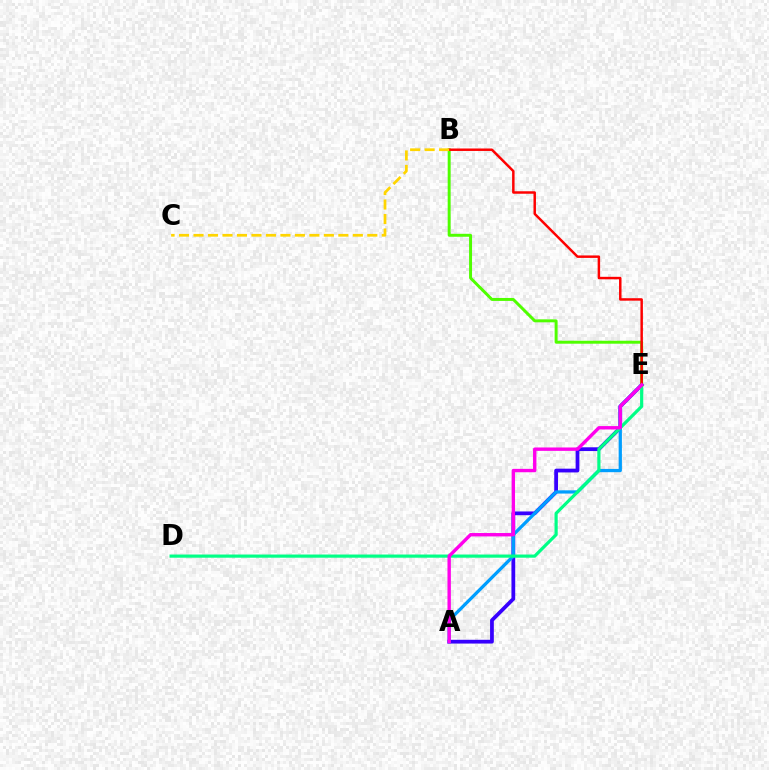{('A', 'E'): [{'color': '#3700ff', 'line_style': 'solid', 'thickness': 2.7}, {'color': '#009eff', 'line_style': 'solid', 'thickness': 2.34}, {'color': '#ff00ed', 'line_style': 'solid', 'thickness': 2.44}], ('D', 'E'): [{'color': '#00ff86', 'line_style': 'solid', 'thickness': 2.29}], ('B', 'E'): [{'color': '#4fff00', 'line_style': 'solid', 'thickness': 2.13}, {'color': '#ff0000', 'line_style': 'solid', 'thickness': 1.78}], ('B', 'C'): [{'color': '#ffd500', 'line_style': 'dashed', 'thickness': 1.97}]}